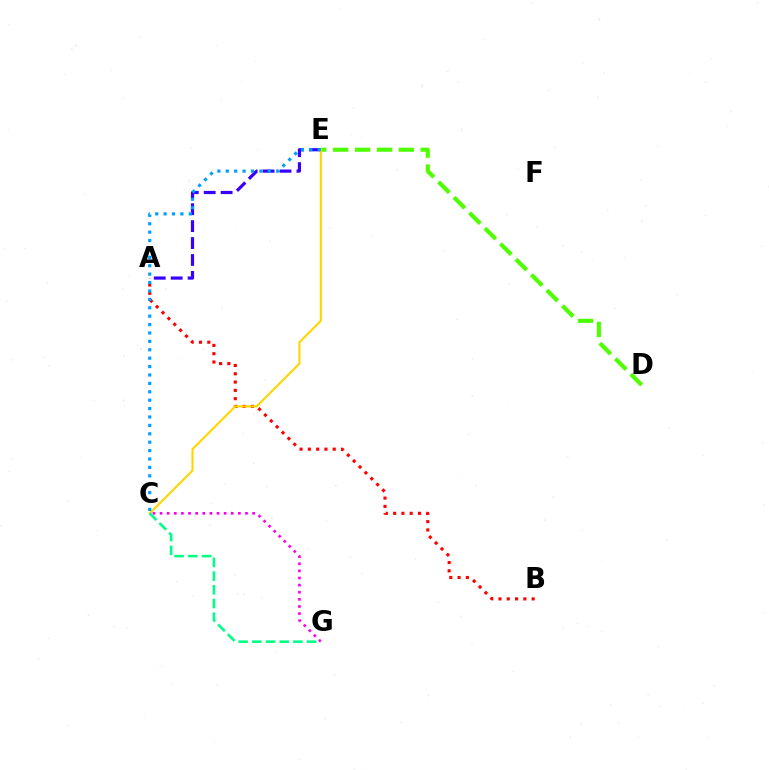{('A', 'E'): [{'color': '#3700ff', 'line_style': 'dashed', 'thickness': 2.3}], ('C', 'G'): [{'color': '#ff00ed', 'line_style': 'dotted', 'thickness': 1.93}, {'color': '#00ff86', 'line_style': 'dashed', 'thickness': 1.86}], ('D', 'E'): [{'color': '#4fff00', 'line_style': 'dashed', 'thickness': 2.97}], ('A', 'B'): [{'color': '#ff0000', 'line_style': 'dotted', 'thickness': 2.25}], ('C', 'E'): [{'color': '#ffd500', 'line_style': 'solid', 'thickness': 1.52}, {'color': '#009eff', 'line_style': 'dotted', 'thickness': 2.28}]}